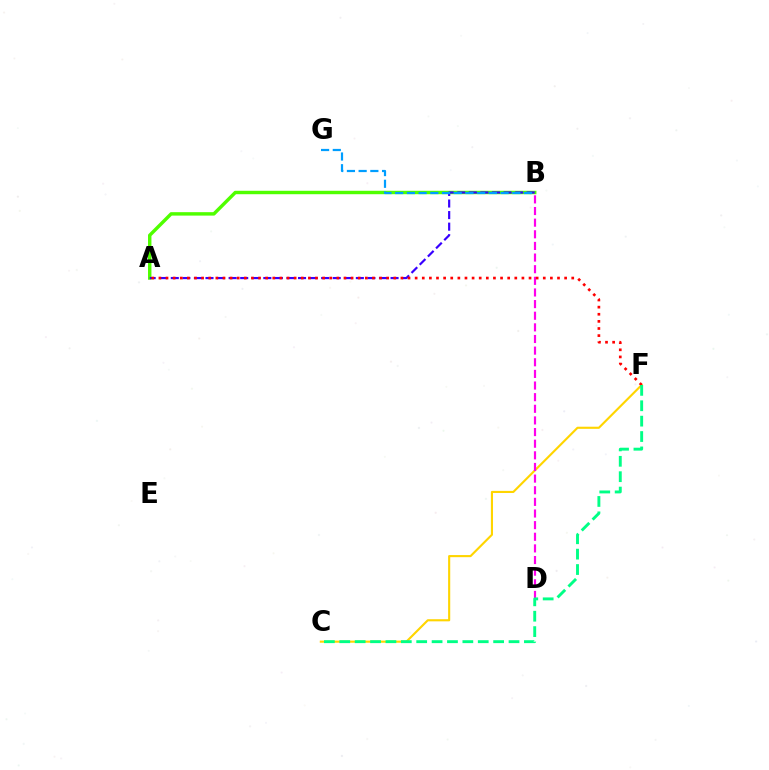{('A', 'B'): [{'color': '#4fff00', 'line_style': 'solid', 'thickness': 2.47}, {'color': '#3700ff', 'line_style': 'dashed', 'thickness': 1.57}], ('C', 'F'): [{'color': '#ffd500', 'line_style': 'solid', 'thickness': 1.53}, {'color': '#00ff86', 'line_style': 'dashed', 'thickness': 2.09}], ('B', 'G'): [{'color': '#009eff', 'line_style': 'dashed', 'thickness': 1.59}], ('B', 'D'): [{'color': '#ff00ed', 'line_style': 'dashed', 'thickness': 1.58}], ('A', 'F'): [{'color': '#ff0000', 'line_style': 'dotted', 'thickness': 1.93}]}